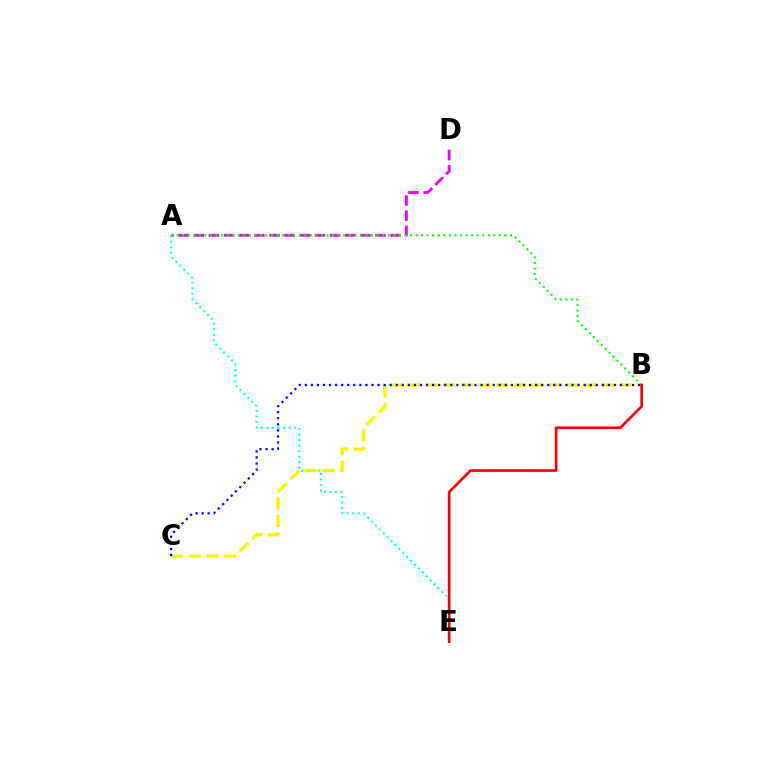{('A', 'D'): [{'color': '#ee00ff', 'line_style': 'dashed', 'thickness': 2.06}], ('A', 'E'): [{'color': '#00fff6', 'line_style': 'dotted', 'thickness': 1.5}], ('A', 'B'): [{'color': '#08ff00', 'line_style': 'dotted', 'thickness': 1.51}], ('B', 'C'): [{'color': '#fcf500', 'line_style': 'dashed', 'thickness': 2.4}, {'color': '#0010ff', 'line_style': 'dotted', 'thickness': 1.65}], ('B', 'E'): [{'color': '#ff0000', 'line_style': 'solid', 'thickness': 1.92}]}